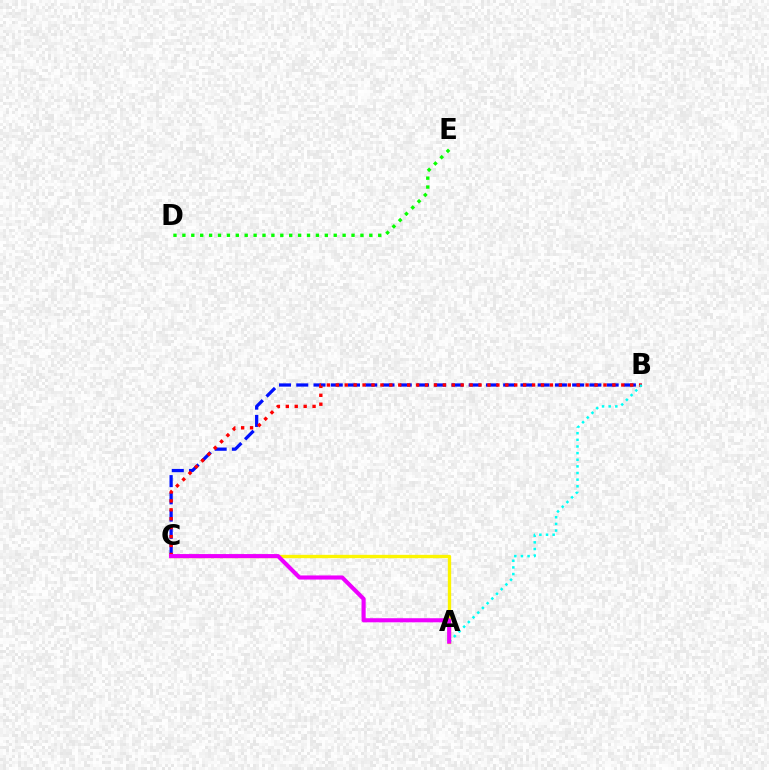{('B', 'C'): [{'color': '#0010ff', 'line_style': 'dashed', 'thickness': 2.34}, {'color': '#ff0000', 'line_style': 'dotted', 'thickness': 2.42}], ('A', 'C'): [{'color': '#fcf500', 'line_style': 'solid', 'thickness': 2.4}, {'color': '#ee00ff', 'line_style': 'solid', 'thickness': 2.95}], ('D', 'E'): [{'color': '#08ff00', 'line_style': 'dotted', 'thickness': 2.42}], ('A', 'B'): [{'color': '#00fff6', 'line_style': 'dotted', 'thickness': 1.8}]}